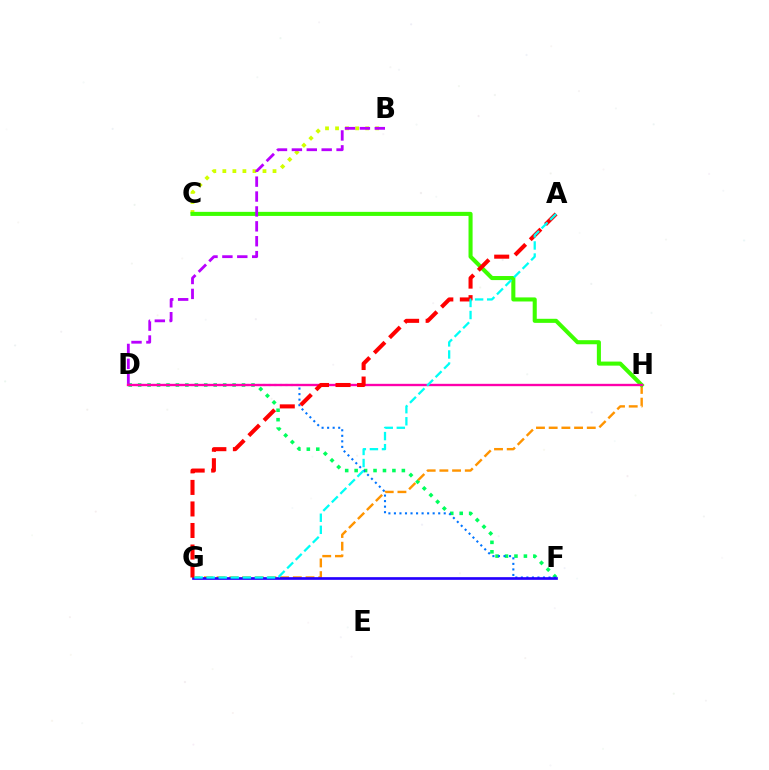{('B', 'C'): [{'color': '#d1ff00', 'line_style': 'dotted', 'thickness': 2.73}], ('D', 'F'): [{'color': '#00ff5c', 'line_style': 'dotted', 'thickness': 2.57}, {'color': '#0074ff', 'line_style': 'dotted', 'thickness': 1.5}], ('G', 'H'): [{'color': '#ff9400', 'line_style': 'dashed', 'thickness': 1.73}], ('C', 'H'): [{'color': '#3dff00', 'line_style': 'solid', 'thickness': 2.93}], ('B', 'D'): [{'color': '#b900ff', 'line_style': 'dashed', 'thickness': 2.02}], ('F', 'G'): [{'color': '#2500ff', 'line_style': 'solid', 'thickness': 1.93}], ('D', 'H'): [{'color': '#ff00ac', 'line_style': 'solid', 'thickness': 1.7}], ('A', 'G'): [{'color': '#ff0000', 'line_style': 'dashed', 'thickness': 2.93}, {'color': '#00fff6', 'line_style': 'dashed', 'thickness': 1.64}]}